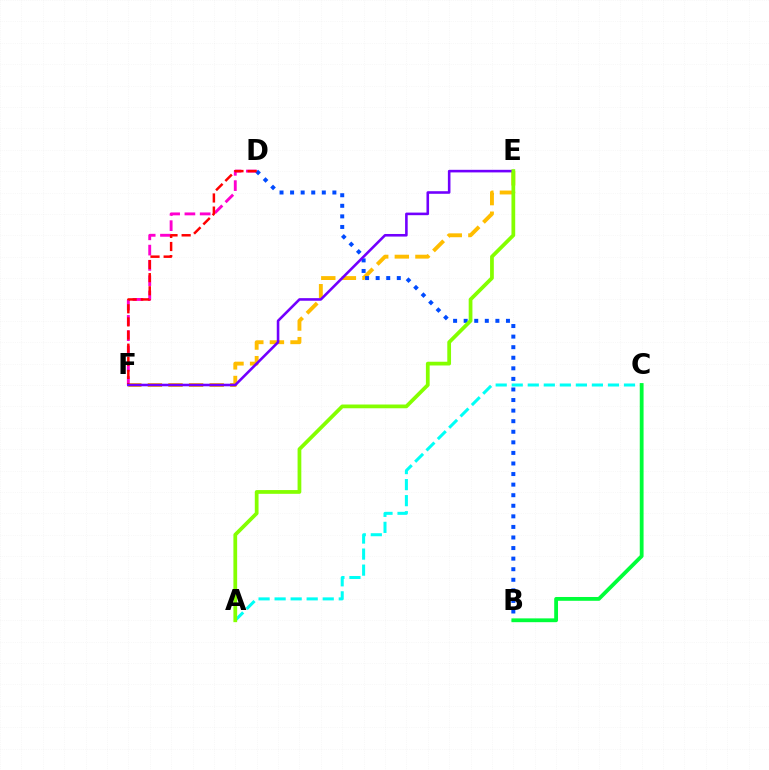{('D', 'F'): [{'color': '#ff00cf', 'line_style': 'dashed', 'thickness': 2.08}, {'color': '#ff0000', 'line_style': 'dashed', 'thickness': 1.78}], ('E', 'F'): [{'color': '#ffbd00', 'line_style': 'dashed', 'thickness': 2.8}, {'color': '#7200ff', 'line_style': 'solid', 'thickness': 1.86}], ('B', 'D'): [{'color': '#004bff', 'line_style': 'dotted', 'thickness': 2.87}], ('A', 'C'): [{'color': '#00fff6', 'line_style': 'dashed', 'thickness': 2.18}], ('B', 'C'): [{'color': '#00ff39', 'line_style': 'solid', 'thickness': 2.74}], ('A', 'E'): [{'color': '#84ff00', 'line_style': 'solid', 'thickness': 2.7}]}